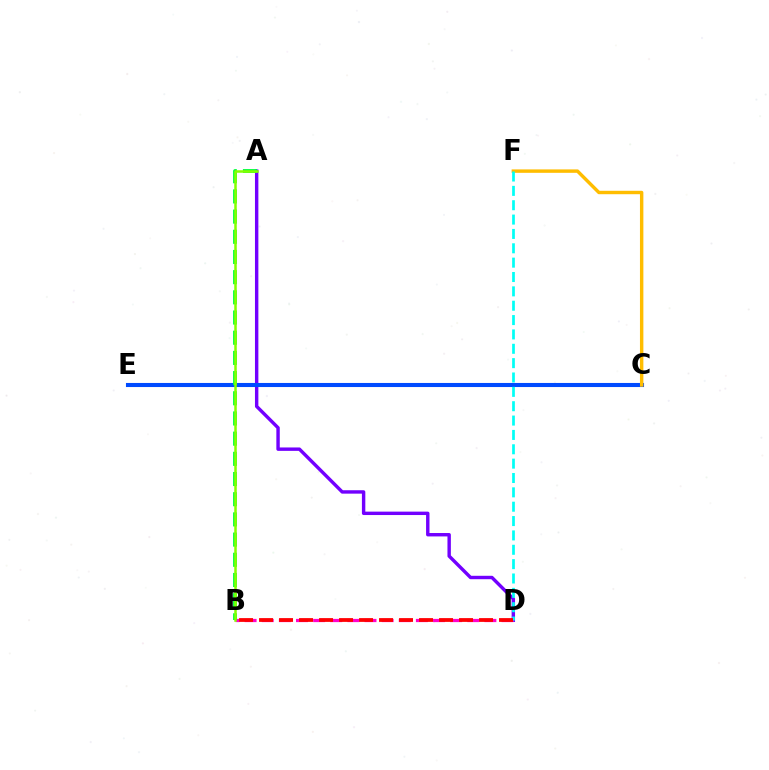{('A', 'D'): [{'color': '#7200ff', 'line_style': 'solid', 'thickness': 2.46}], ('C', 'E'): [{'color': '#004bff', 'line_style': 'solid', 'thickness': 2.94}], ('B', 'D'): [{'color': '#ff00cf', 'line_style': 'dashed', 'thickness': 2.33}, {'color': '#ff0000', 'line_style': 'dashed', 'thickness': 2.72}], ('A', 'B'): [{'color': '#00ff39', 'line_style': 'dashed', 'thickness': 2.74}, {'color': '#84ff00', 'line_style': 'solid', 'thickness': 1.81}], ('C', 'F'): [{'color': '#ffbd00', 'line_style': 'solid', 'thickness': 2.46}], ('D', 'F'): [{'color': '#00fff6', 'line_style': 'dashed', 'thickness': 1.95}]}